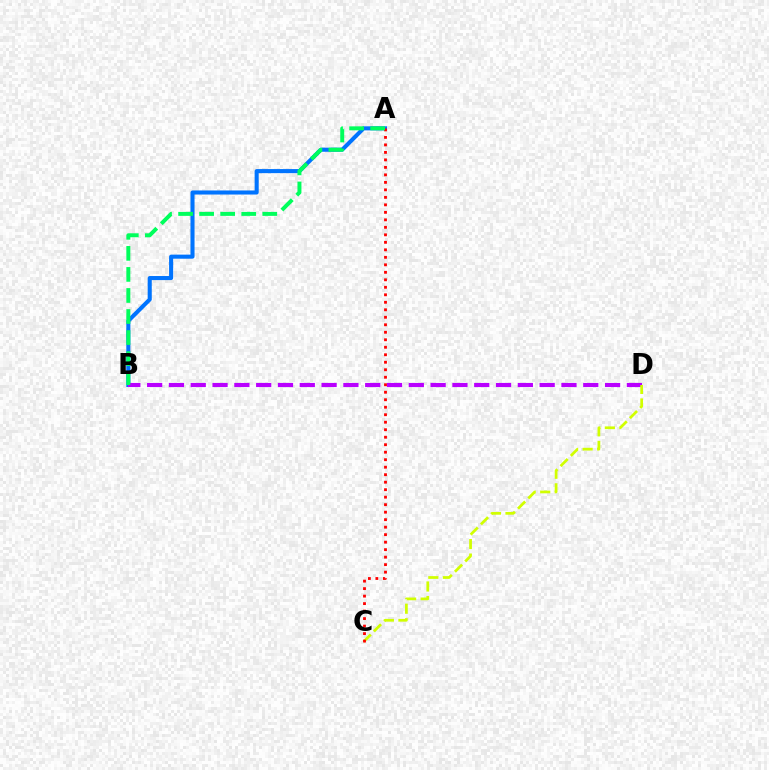{('A', 'B'): [{'color': '#0074ff', 'line_style': 'solid', 'thickness': 2.93}, {'color': '#00ff5c', 'line_style': 'dashed', 'thickness': 2.86}], ('B', 'D'): [{'color': '#b900ff', 'line_style': 'dashed', 'thickness': 2.96}], ('C', 'D'): [{'color': '#d1ff00', 'line_style': 'dashed', 'thickness': 1.97}], ('A', 'C'): [{'color': '#ff0000', 'line_style': 'dotted', 'thickness': 2.04}]}